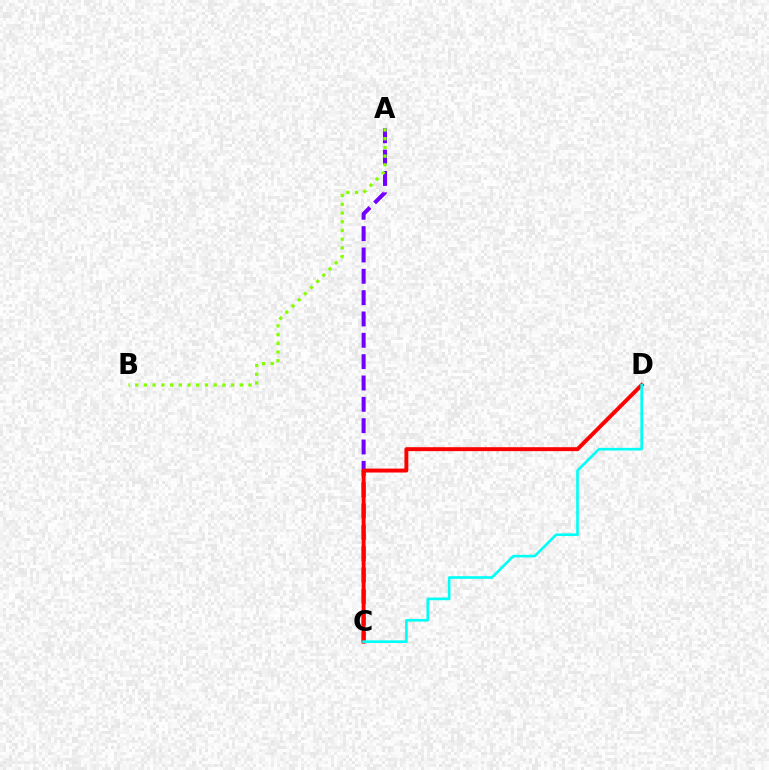{('A', 'C'): [{'color': '#7200ff', 'line_style': 'dashed', 'thickness': 2.9}], ('C', 'D'): [{'color': '#ff0000', 'line_style': 'solid', 'thickness': 2.83}, {'color': '#00fff6', 'line_style': 'solid', 'thickness': 1.9}], ('A', 'B'): [{'color': '#84ff00', 'line_style': 'dotted', 'thickness': 2.37}]}